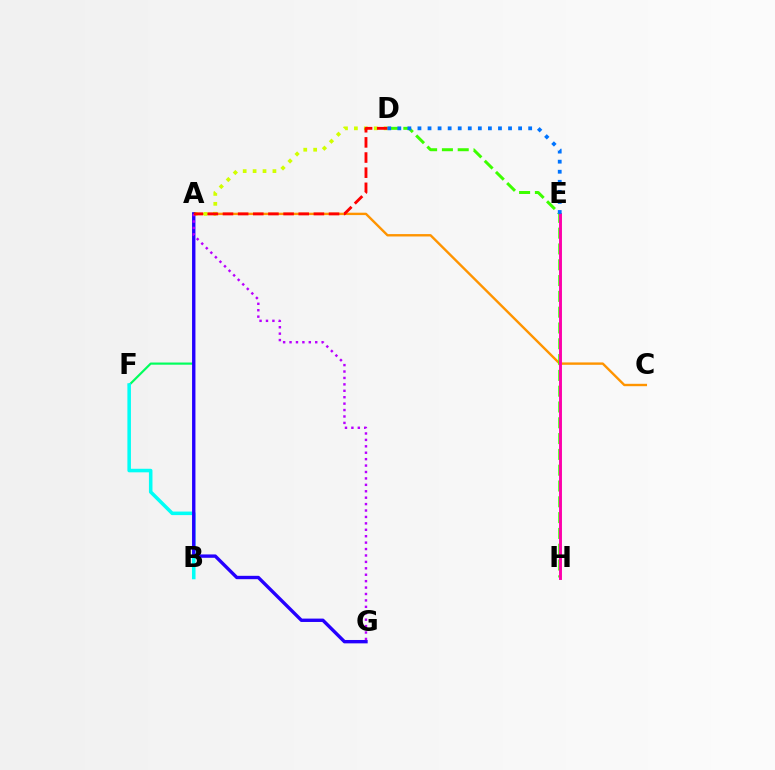{('A', 'F'): [{'color': '#00ff5c', 'line_style': 'solid', 'thickness': 1.57}], ('A', 'C'): [{'color': '#ff9400', 'line_style': 'solid', 'thickness': 1.72}], ('B', 'F'): [{'color': '#00fff6', 'line_style': 'solid', 'thickness': 2.55}], ('A', 'D'): [{'color': '#d1ff00', 'line_style': 'dotted', 'thickness': 2.69}, {'color': '#ff0000', 'line_style': 'dashed', 'thickness': 2.06}], ('A', 'G'): [{'color': '#2500ff', 'line_style': 'solid', 'thickness': 2.43}, {'color': '#b900ff', 'line_style': 'dotted', 'thickness': 1.74}], ('D', 'H'): [{'color': '#3dff00', 'line_style': 'dashed', 'thickness': 2.15}], ('E', 'H'): [{'color': '#ff00ac', 'line_style': 'solid', 'thickness': 2.1}], ('D', 'E'): [{'color': '#0074ff', 'line_style': 'dotted', 'thickness': 2.73}]}